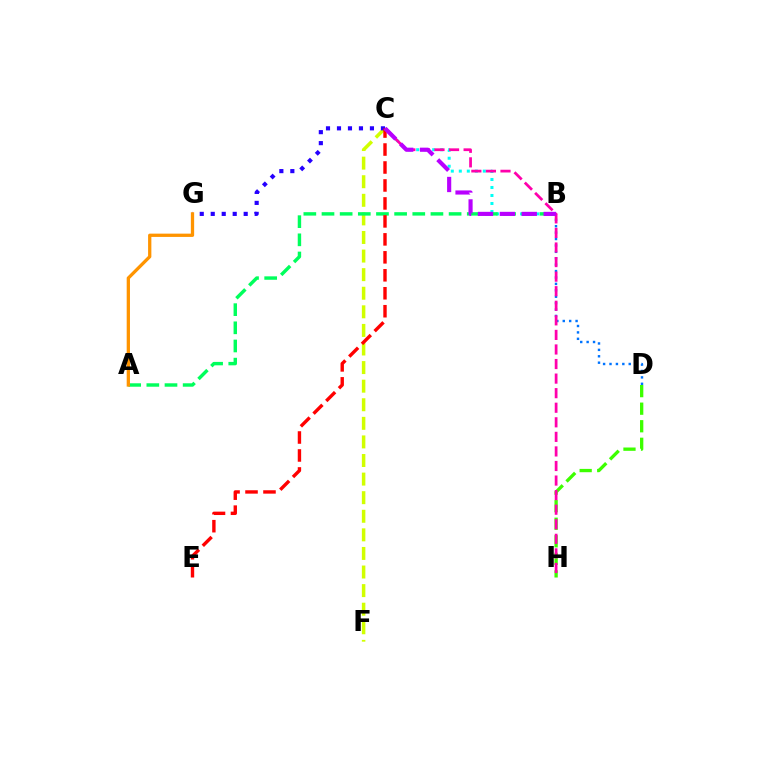{('C', 'F'): [{'color': '#d1ff00', 'line_style': 'dashed', 'thickness': 2.52}], ('D', 'H'): [{'color': '#3dff00', 'line_style': 'dashed', 'thickness': 2.38}], ('C', 'G'): [{'color': '#2500ff', 'line_style': 'dotted', 'thickness': 2.98}], ('B', 'D'): [{'color': '#0074ff', 'line_style': 'dotted', 'thickness': 1.74}], ('B', 'C'): [{'color': '#00fff6', 'line_style': 'dotted', 'thickness': 2.17}, {'color': '#b900ff', 'line_style': 'dashed', 'thickness': 2.98}], ('A', 'B'): [{'color': '#00ff5c', 'line_style': 'dashed', 'thickness': 2.47}], ('C', 'H'): [{'color': '#ff00ac', 'line_style': 'dashed', 'thickness': 1.98}], ('A', 'G'): [{'color': '#ff9400', 'line_style': 'solid', 'thickness': 2.36}], ('C', 'E'): [{'color': '#ff0000', 'line_style': 'dashed', 'thickness': 2.44}]}